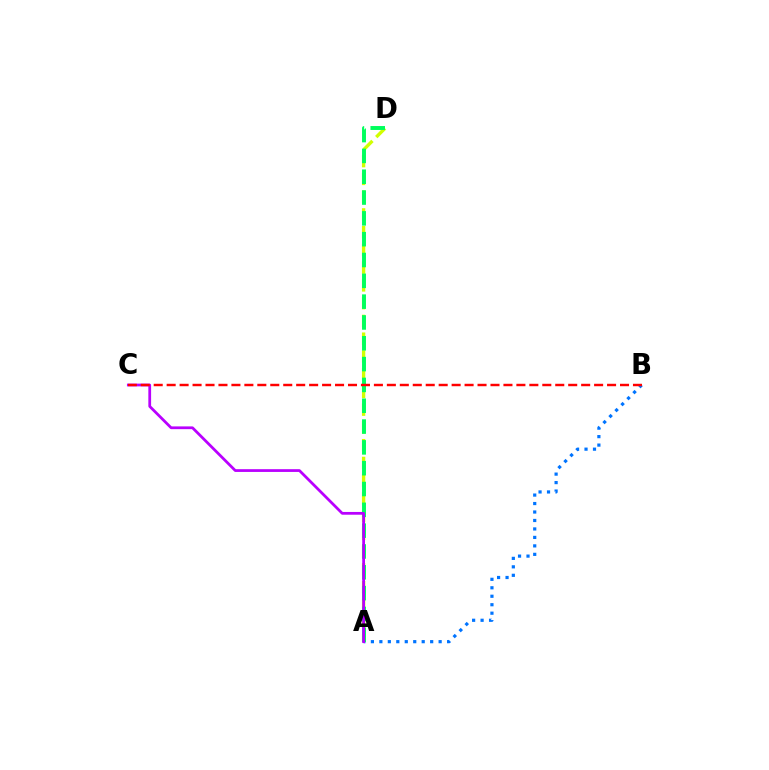{('A', 'D'): [{'color': '#d1ff00', 'line_style': 'dashed', 'thickness': 2.41}, {'color': '#00ff5c', 'line_style': 'dashed', 'thickness': 2.83}], ('A', 'B'): [{'color': '#0074ff', 'line_style': 'dotted', 'thickness': 2.3}], ('A', 'C'): [{'color': '#b900ff', 'line_style': 'solid', 'thickness': 1.99}], ('B', 'C'): [{'color': '#ff0000', 'line_style': 'dashed', 'thickness': 1.76}]}